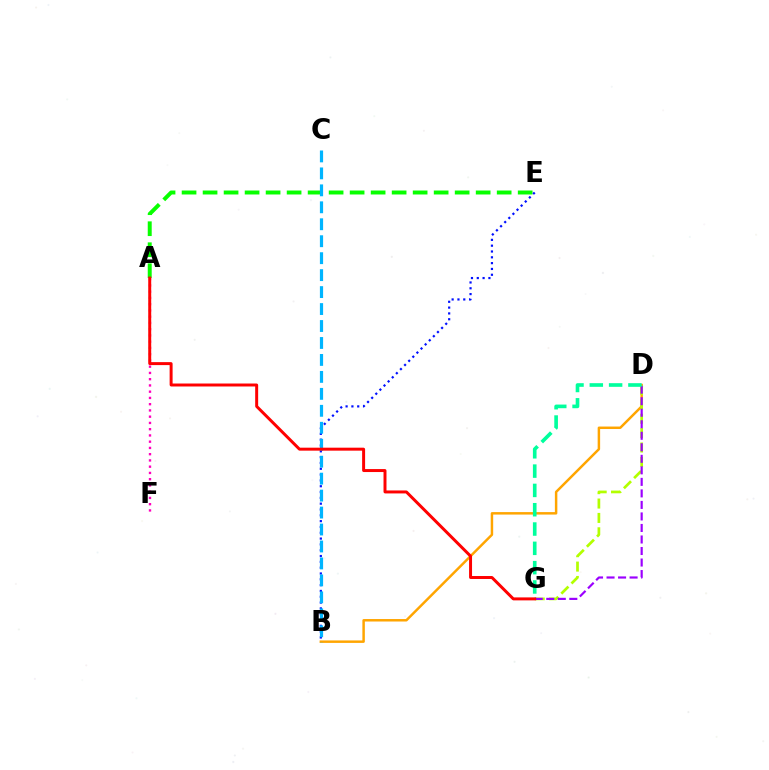{('A', 'F'): [{'color': '#ff00bd', 'line_style': 'dotted', 'thickness': 1.7}], ('B', 'D'): [{'color': '#ffa500', 'line_style': 'solid', 'thickness': 1.78}], ('A', 'E'): [{'color': '#08ff00', 'line_style': 'dashed', 'thickness': 2.85}], ('D', 'G'): [{'color': '#b3ff00', 'line_style': 'dashed', 'thickness': 1.95}, {'color': '#9b00ff', 'line_style': 'dashed', 'thickness': 1.57}, {'color': '#00ff9d', 'line_style': 'dashed', 'thickness': 2.62}], ('B', 'E'): [{'color': '#0010ff', 'line_style': 'dotted', 'thickness': 1.58}], ('B', 'C'): [{'color': '#00b5ff', 'line_style': 'dashed', 'thickness': 2.3}], ('A', 'G'): [{'color': '#ff0000', 'line_style': 'solid', 'thickness': 2.14}]}